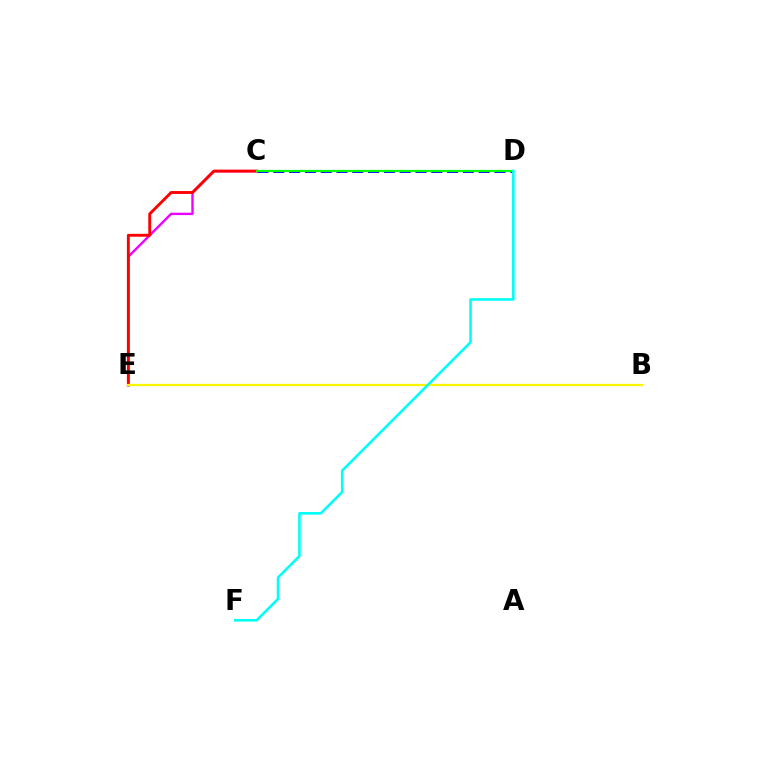{('C', 'E'): [{'color': '#ee00ff', 'line_style': 'solid', 'thickness': 1.71}, {'color': '#ff0000', 'line_style': 'solid', 'thickness': 2.08}], ('C', 'D'): [{'color': '#0010ff', 'line_style': 'dashed', 'thickness': 2.15}, {'color': '#08ff00', 'line_style': 'solid', 'thickness': 1.59}], ('B', 'E'): [{'color': '#fcf500', 'line_style': 'solid', 'thickness': 1.62}], ('D', 'F'): [{'color': '#00fff6', 'line_style': 'solid', 'thickness': 1.87}]}